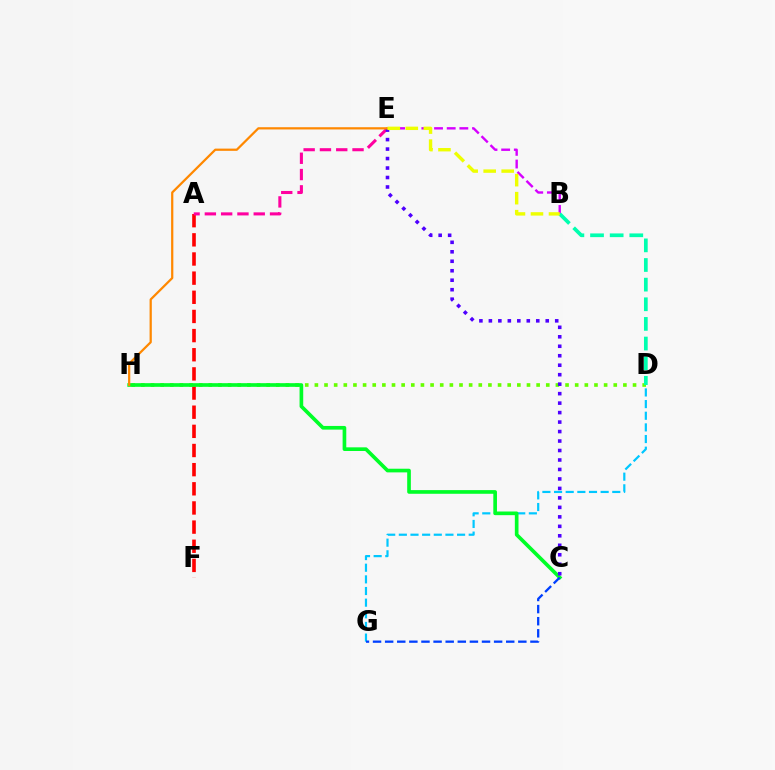{('A', 'F'): [{'color': '#ff0000', 'line_style': 'dashed', 'thickness': 2.6}], ('D', 'H'): [{'color': '#66ff00', 'line_style': 'dotted', 'thickness': 2.62}], ('A', 'E'): [{'color': '#ff00a0', 'line_style': 'dashed', 'thickness': 2.21}], ('D', 'G'): [{'color': '#00c7ff', 'line_style': 'dashed', 'thickness': 1.58}], ('B', 'E'): [{'color': '#d600ff', 'line_style': 'dashed', 'thickness': 1.72}, {'color': '#eeff00', 'line_style': 'dashed', 'thickness': 2.45}], ('C', 'H'): [{'color': '#00ff27', 'line_style': 'solid', 'thickness': 2.64}], ('C', 'G'): [{'color': '#003fff', 'line_style': 'dashed', 'thickness': 1.64}], ('C', 'E'): [{'color': '#4f00ff', 'line_style': 'dotted', 'thickness': 2.57}], ('E', 'H'): [{'color': '#ff8800', 'line_style': 'solid', 'thickness': 1.61}], ('B', 'D'): [{'color': '#00ffaf', 'line_style': 'dashed', 'thickness': 2.67}]}